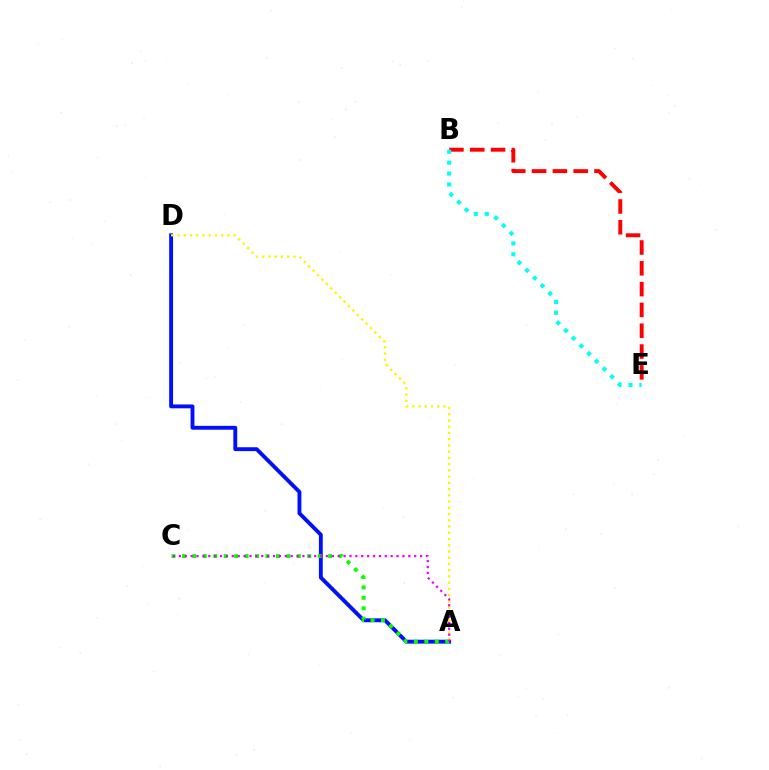{('A', 'D'): [{'color': '#0010ff', 'line_style': 'solid', 'thickness': 2.79}, {'color': '#fcf500', 'line_style': 'dotted', 'thickness': 1.7}], ('A', 'C'): [{'color': '#08ff00', 'line_style': 'dotted', 'thickness': 2.84}, {'color': '#ee00ff', 'line_style': 'dotted', 'thickness': 1.6}], ('B', 'E'): [{'color': '#ff0000', 'line_style': 'dashed', 'thickness': 2.83}, {'color': '#00fff6', 'line_style': 'dotted', 'thickness': 2.96}]}